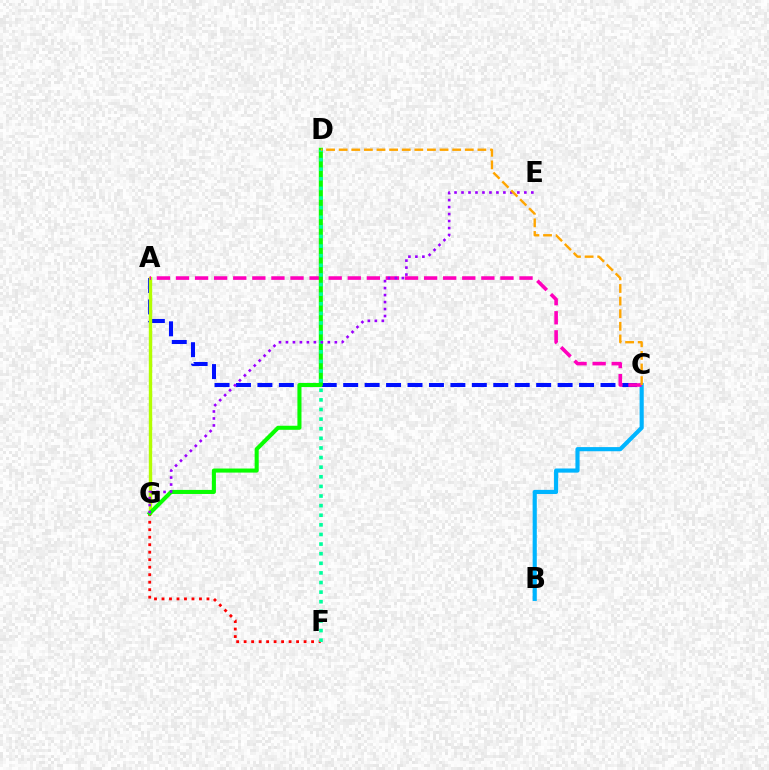{('B', 'C'): [{'color': '#00b5ff', 'line_style': 'solid', 'thickness': 2.99}], ('A', 'C'): [{'color': '#0010ff', 'line_style': 'dashed', 'thickness': 2.91}, {'color': '#ff00bd', 'line_style': 'dashed', 'thickness': 2.59}], ('A', 'G'): [{'color': '#b3ff00', 'line_style': 'solid', 'thickness': 2.44}], ('F', 'G'): [{'color': '#ff0000', 'line_style': 'dotted', 'thickness': 2.04}], ('D', 'G'): [{'color': '#08ff00', 'line_style': 'solid', 'thickness': 2.93}], ('D', 'F'): [{'color': '#00ff9d', 'line_style': 'dotted', 'thickness': 2.61}], ('E', 'G'): [{'color': '#9b00ff', 'line_style': 'dotted', 'thickness': 1.9}], ('C', 'D'): [{'color': '#ffa500', 'line_style': 'dashed', 'thickness': 1.71}]}